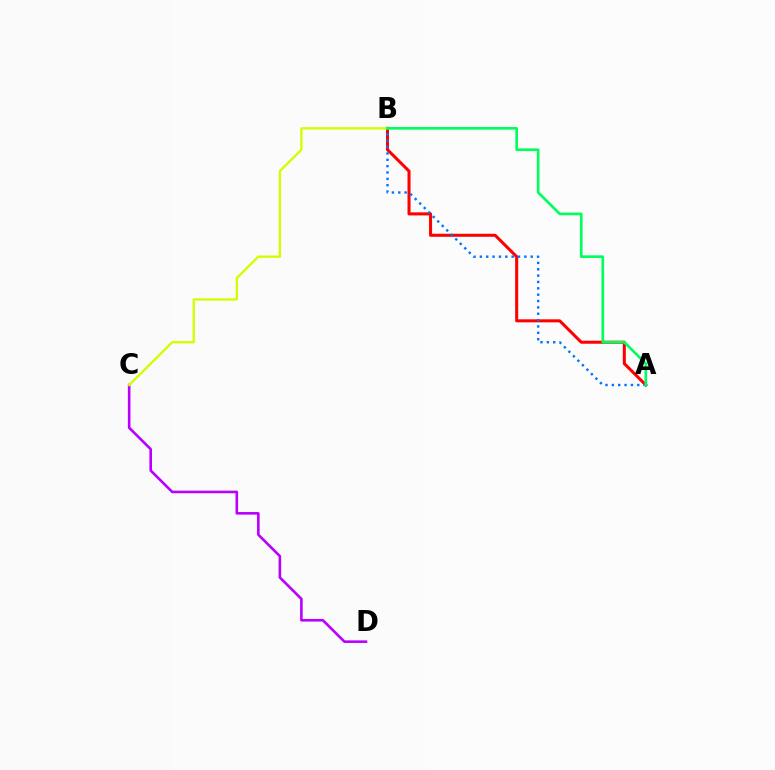{('A', 'B'): [{'color': '#ff0000', 'line_style': 'solid', 'thickness': 2.19}, {'color': '#0074ff', 'line_style': 'dotted', 'thickness': 1.73}, {'color': '#00ff5c', 'line_style': 'solid', 'thickness': 1.92}], ('C', 'D'): [{'color': '#b900ff', 'line_style': 'solid', 'thickness': 1.87}], ('B', 'C'): [{'color': '#d1ff00', 'line_style': 'solid', 'thickness': 1.69}]}